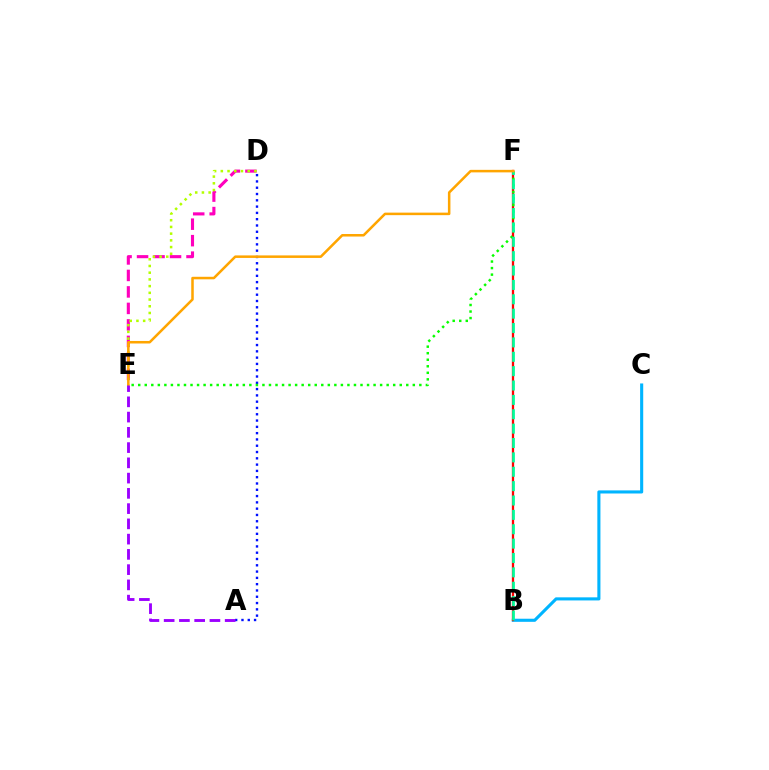{('A', 'D'): [{'color': '#0010ff', 'line_style': 'dotted', 'thickness': 1.71}], ('B', 'C'): [{'color': '#00b5ff', 'line_style': 'solid', 'thickness': 2.23}], ('D', 'E'): [{'color': '#ff00bd', 'line_style': 'dashed', 'thickness': 2.24}, {'color': '#b3ff00', 'line_style': 'dotted', 'thickness': 1.82}], ('B', 'F'): [{'color': '#ff0000', 'line_style': 'solid', 'thickness': 1.65}, {'color': '#00ff9d', 'line_style': 'dashed', 'thickness': 1.95}], ('E', 'F'): [{'color': '#08ff00', 'line_style': 'dotted', 'thickness': 1.78}, {'color': '#ffa500', 'line_style': 'solid', 'thickness': 1.82}], ('A', 'E'): [{'color': '#9b00ff', 'line_style': 'dashed', 'thickness': 2.07}]}